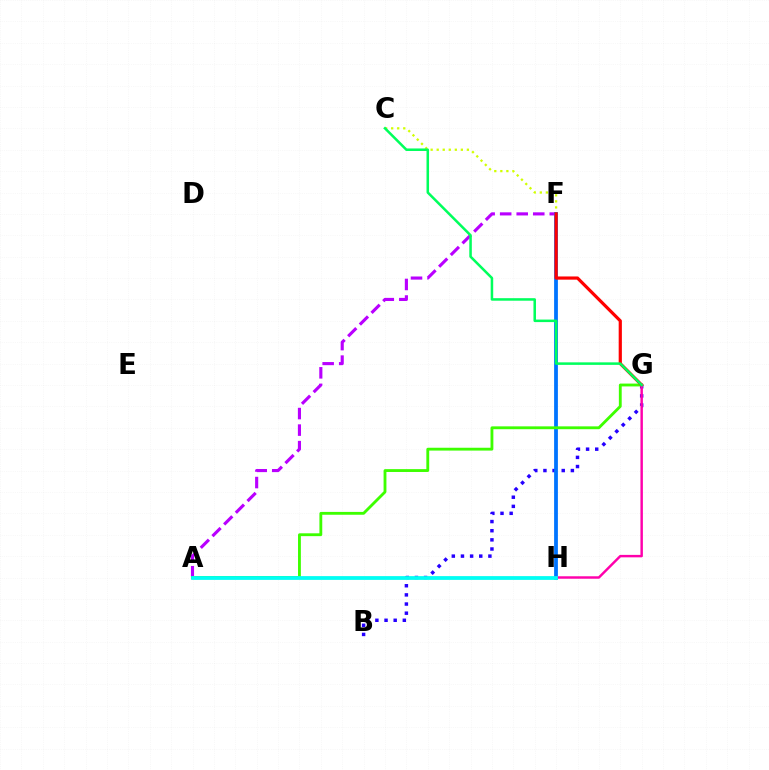{('A', 'F'): [{'color': '#b900ff', 'line_style': 'dashed', 'thickness': 2.25}], ('C', 'F'): [{'color': '#d1ff00', 'line_style': 'dotted', 'thickness': 1.64}], ('B', 'G'): [{'color': '#2500ff', 'line_style': 'dotted', 'thickness': 2.49}], ('F', 'H'): [{'color': '#0074ff', 'line_style': 'solid', 'thickness': 2.72}], ('A', 'H'): [{'color': '#ff9400', 'line_style': 'solid', 'thickness': 1.63}, {'color': '#00fff6', 'line_style': 'solid', 'thickness': 2.69}], ('A', 'G'): [{'color': '#3dff00', 'line_style': 'solid', 'thickness': 2.05}], ('F', 'G'): [{'color': '#ff0000', 'line_style': 'solid', 'thickness': 2.3}], ('G', 'H'): [{'color': '#ff00ac', 'line_style': 'solid', 'thickness': 1.76}], ('C', 'G'): [{'color': '#00ff5c', 'line_style': 'solid', 'thickness': 1.82}]}